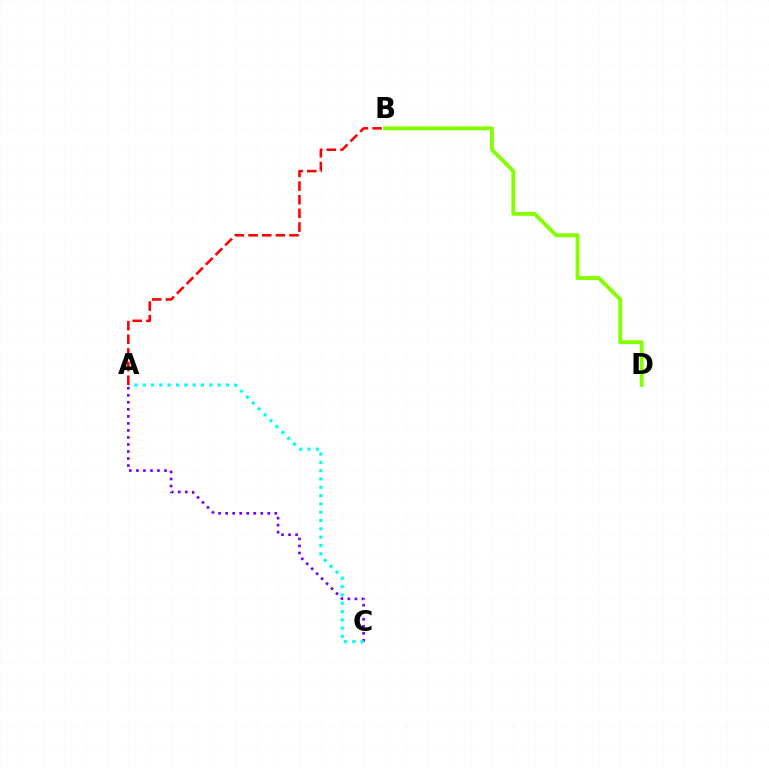{('A', 'C'): [{'color': '#7200ff', 'line_style': 'dotted', 'thickness': 1.91}, {'color': '#00fff6', 'line_style': 'dotted', 'thickness': 2.26}], ('B', 'D'): [{'color': '#84ff00', 'line_style': 'solid', 'thickness': 2.8}], ('A', 'B'): [{'color': '#ff0000', 'line_style': 'dashed', 'thickness': 1.85}]}